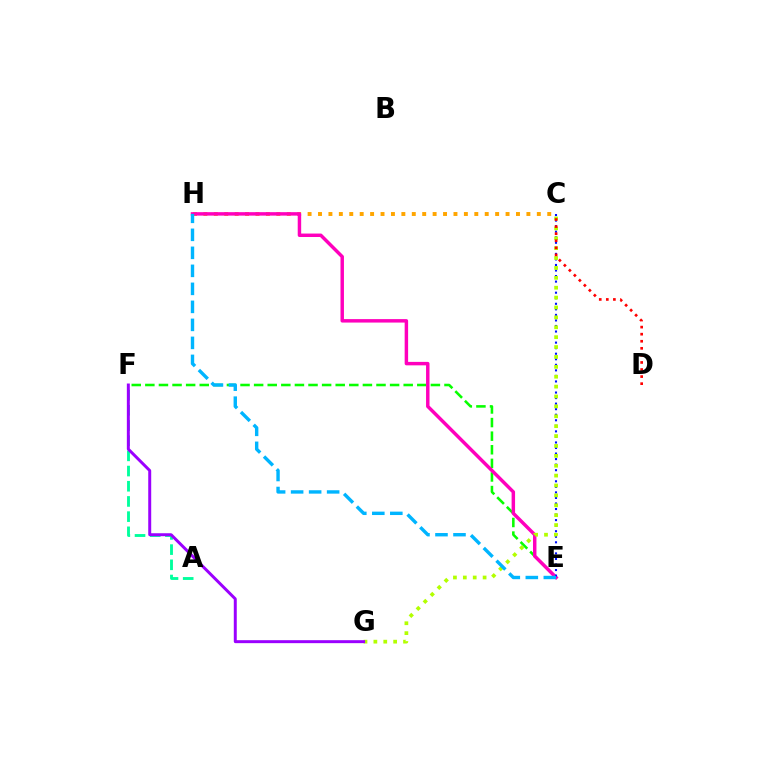{('C', 'H'): [{'color': '#ffa500', 'line_style': 'dotted', 'thickness': 2.83}], ('A', 'F'): [{'color': '#00ff9d', 'line_style': 'dashed', 'thickness': 2.06}], ('E', 'F'): [{'color': '#08ff00', 'line_style': 'dashed', 'thickness': 1.85}], ('E', 'H'): [{'color': '#ff00bd', 'line_style': 'solid', 'thickness': 2.49}, {'color': '#00b5ff', 'line_style': 'dashed', 'thickness': 2.45}], ('C', 'E'): [{'color': '#0010ff', 'line_style': 'dotted', 'thickness': 1.51}], ('C', 'G'): [{'color': '#b3ff00', 'line_style': 'dotted', 'thickness': 2.69}], ('C', 'D'): [{'color': '#ff0000', 'line_style': 'dotted', 'thickness': 1.92}], ('F', 'G'): [{'color': '#9b00ff', 'line_style': 'solid', 'thickness': 2.14}]}